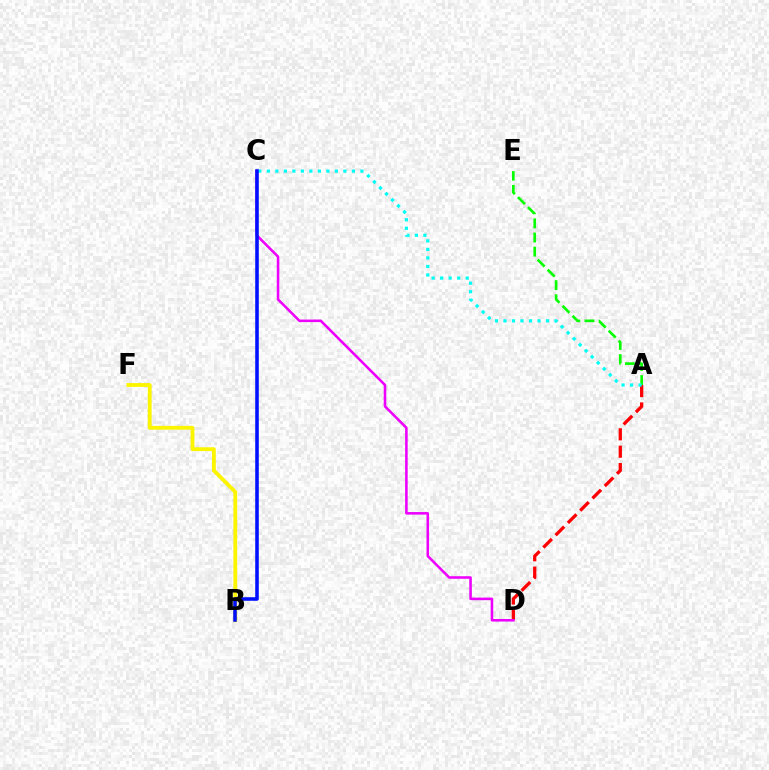{('A', 'D'): [{'color': '#ff0000', 'line_style': 'dashed', 'thickness': 2.36}], ('A', 'E'): [{'color': '#08ff00', 'line_style': 'dashed', 'thickness': 1.92}], ('B', 'F'): [{'color': '#fcf500', 'line_style': 'solid', 'thickness': 2.75}], ('A', 'C'): [{'color': '#00fff6', 'line_style': 'dotted', 'thickness': 2.31}], ('C', 'D'): [{'color': '#ee00ff', 'line_style': 'solid', 'thickness': 1.85}], ('B', 'C'): [{'color': '#0010ff', 'line_style': 'solid', 'thickness': 2.57}]}